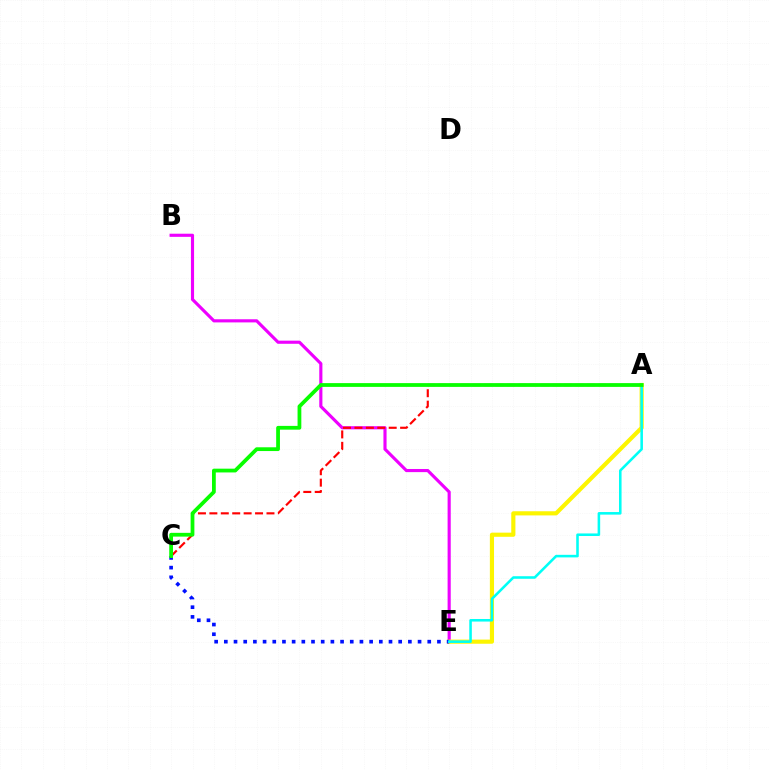{('B', 'E'): [{'color': '#ee00ff', 'line_style': 'solid', 'thickness': 2.26}], ('A', 'E'): [{'color': '#fcf500', 'line_style': 'solid', 'thickness': 2.99}, {'color': '#00fff6', 'line_style': 'solid', 'thickness': 1.85}], ('A', 'C'): [{'color': '#ff0000', 'line_style': 'dashed', 'thickness': 1.55}, {'color': '#08ff00', 'line_style': 'solid', 'thickness': 2.71}], ('C', 'E'): [{'color': '#0010ff', 'line_style': 'dotted', 'thickness': 2.63}]}